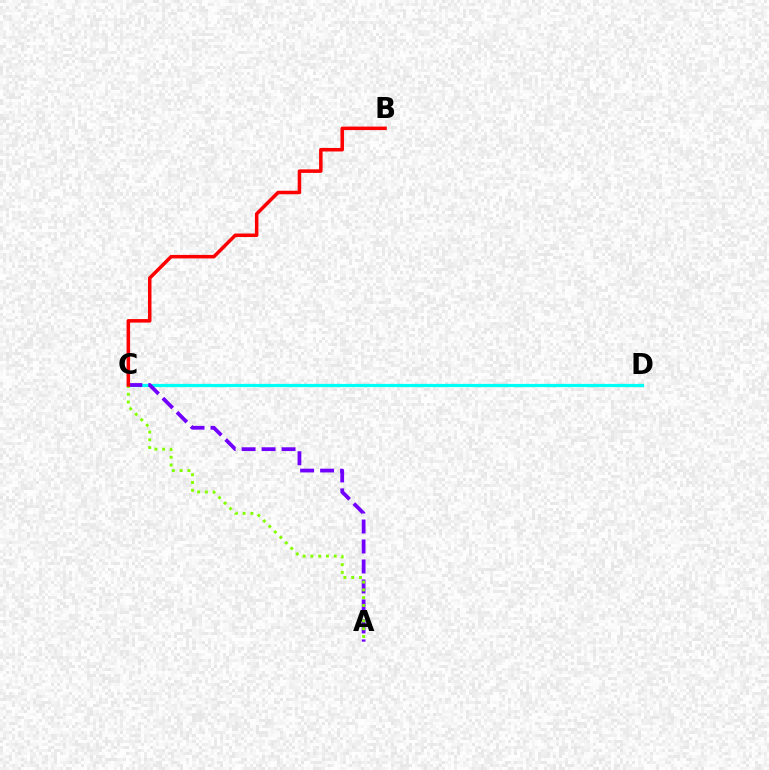{('C', 'D'): [{'color': '#00fff6', 'line_style': 'solid', 'thickness': 2.32}], ('A', 'C'): [{'color': '#7200ff', 'line_style': 'dashed', 'thickness': 2.71}, {'color': '#84ff00', 'line_style': 'dotted', 'thickness': 2.11}], ('B', 'C'): [{'color': '#ff0000', 'line_style': 'solid', 'thickness': 2.53}]}